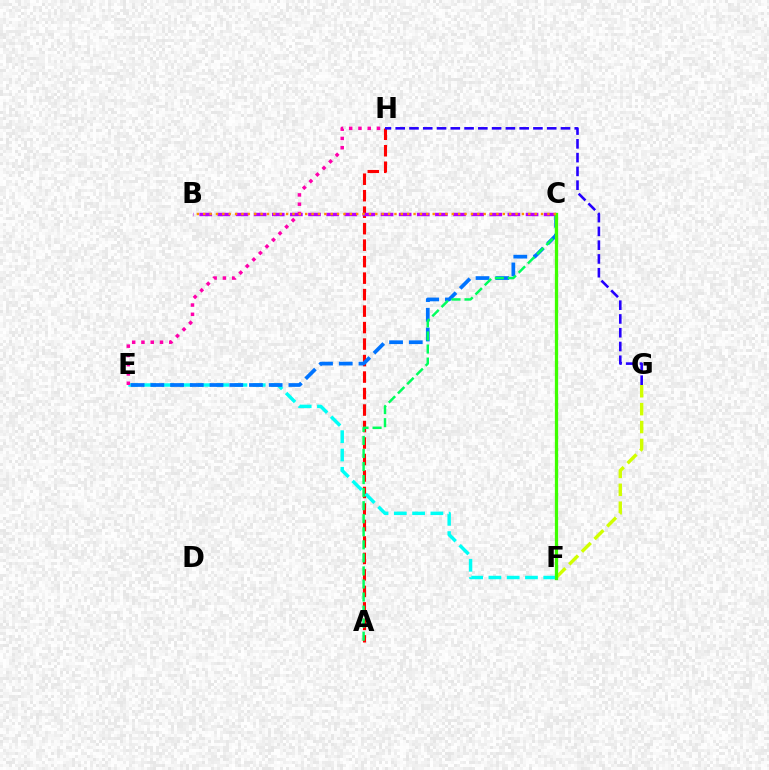{('A', 'H'): [{'color': '#ff0000', 'line_style': 'dashed', 'thickness': 2.24}], ('E', 'F'): [{'color': '#00fff6', 'line_style': 'dashed', 'thickness': 2.48}], ('C', 'E'): [{'color': '#0074ff', 'line_style': 'dashed', 'thickness': 2.68}], ('B', 'C'): [{'color': '#b900ff', 'line_style': 'dashed', 'thickness': 2.46}, {'color': '#ff9400', 'line_style': 'dotted', 'thickness': 1.73}], ('G', 'H'): [{'color': '#2500ff', 'line_style': 'dashed', 'thickness': 1.87}], ('A', 'C'): [{'color': '#00ff5c', 'line_style': 'dashed', 'thickness': 1.77}], ('E', 'H'): [{'color': '#ff00ac', 'line_style': 'dotted', 'thickness': 2.52}], ('F', 'G'): [{'color': '#d1ff00', 'line_style': 'dashed', 'thickness': 2.43}], ('C', 'F'): [{'color': '#3dff00', 'line_style': 'solid', 'thickness': 2.35}]}